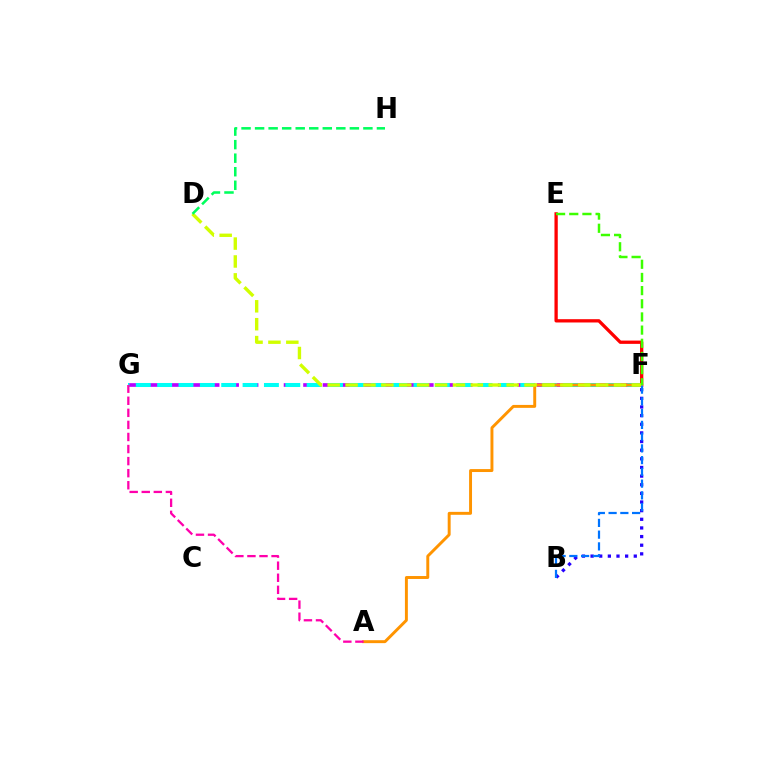{('F', 'G'): [{'color': '#b900ff', 'line_style': 'dashed', 'thickness': 2.64}, {'color': '#00fff6', 'line_style': 'dashed', 'thickness': 2.9}], ('E', 'F'): [{'color': '#ff0000', 'line_style': 'solid', 'thickness': 2.37}, {'color': '#3dff00', 'line_style': 'dashed', 'thickness': 1.79}], ('A', 'F'): [{'color': '#ff9400', 'line_style': 'solid', 'thickness': 2.11}], ('D', 'F'): [{'color': '#d1ff00', 'line_style': 'dashed', 'thickness': 2.43}], ('B', 'F'): [{'color': '#2500ff', 'line_style': 'dotted', 'thickness': 2.35}, {'color': '#0074ff', 'line_style': 'dashed', 'thickness': 1.6}], ('D', 'H'): [{'color': '#00ff5c', 'line_style': 'dashed', 'thickness': 1.84}], ('A', 'G'): [{'color': '#ff00ac', 'line_style': 'dashed', 'thickness': 1.64}]}